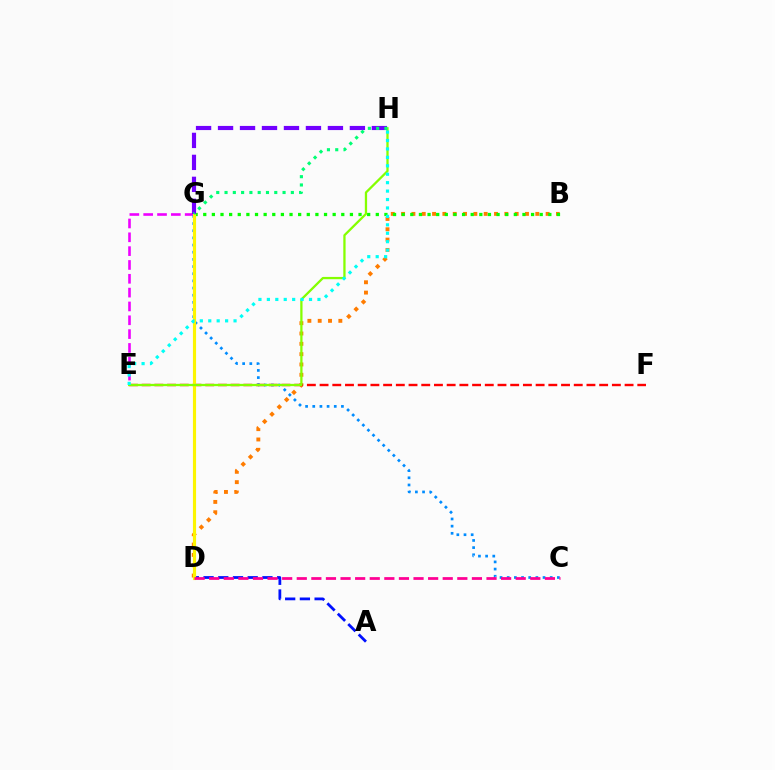{('E', 'G'): [{'color': '#ee00ff', 'line_style': 'dashed', 'thickness': 1.88}], ('B', 'D'): [{'color': '#ff7c00', 'line_style': 'dotted', 'thickness': 2.81}], ('C', 'G'): [{'color': '#008cff', 'line_style': 'dotted', 'thickness': 1.95}], ('E', 'F'): [{'color': '#ff0000', 'line_style': 'dashed', 'thickness': 1.73}], ('A', 'D'): [{'color': '#0010ff', 'line_style': 'dashed', 'thickness': 2.0}], ('B', 'G'): [{'color': '#08ff00', 'line_style': 'dotted', 'thickness': 2.34}], ('D', 'G'): [{'color': '#fcf500', 'line_style': 'solid', 'thickness': 2.27}], ('E', 'H'): [{'color': '#84ff00', 'line_style': 'solid', 'thickness': 1.64}, {'color': '#00fff6', 'line_style': 'dotted', 'thickness': 2.29}], ('C', 'D'): [{'color': '#ff0094', 'line_style': 'dashed', 'thickness': 1.98}], ('G', 'H'): [{'color': '#7200ff', 'line_style': 'dashed', 'thickness': 2.99}, {'color': '#00ff74', 'line_style': 'dotted', 'thickness': 2.25}]}